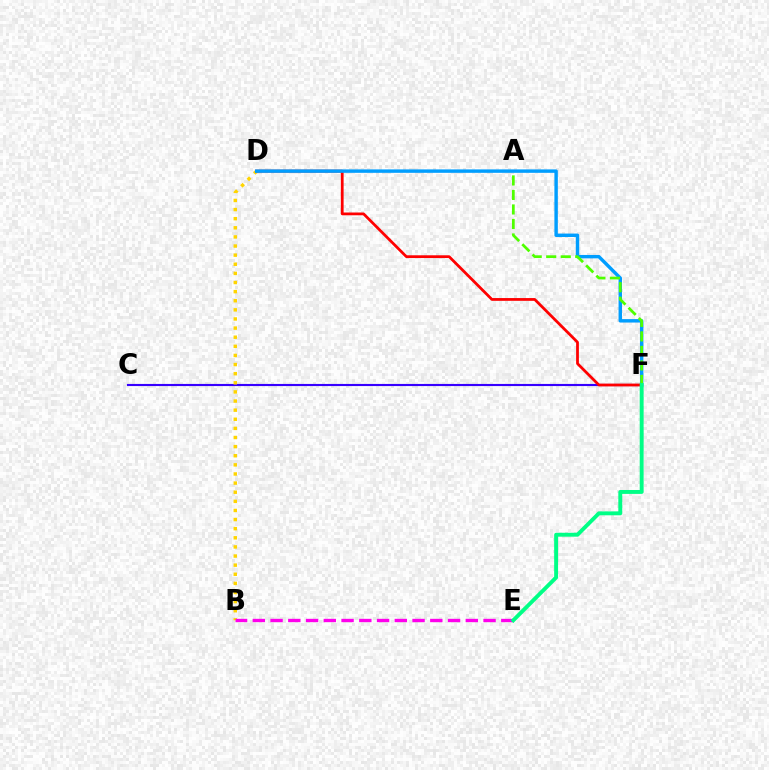{('C', 'F'): [{'color': '#3700ff', 'line_style': 'solid', 'thickness': 1.54}], ('B', 'D'): [{'color': '#ffd500', 'line_style': 'dotted', 'thickness': 2.48}], ('D', 'F'): [{'color': '#ff0000', 'line_style': 'solid', 'thickness': 1.99}, {'color': '#009eff', 'line_style': 'solid', 'thickness': 2.47}], ('B', 'E'): [{'color': '#ff00ed', 'line_style': 'dashed', 'thickness': 2.41}], ('A', 'F'): [{'color': '#4fff00', 'line_style': 'dashed', 'thickness': 1.97}], ('E', 'F'): [{'color': '#00ff86', 'line_style': 'solid', 'thickness': 2.82}]}